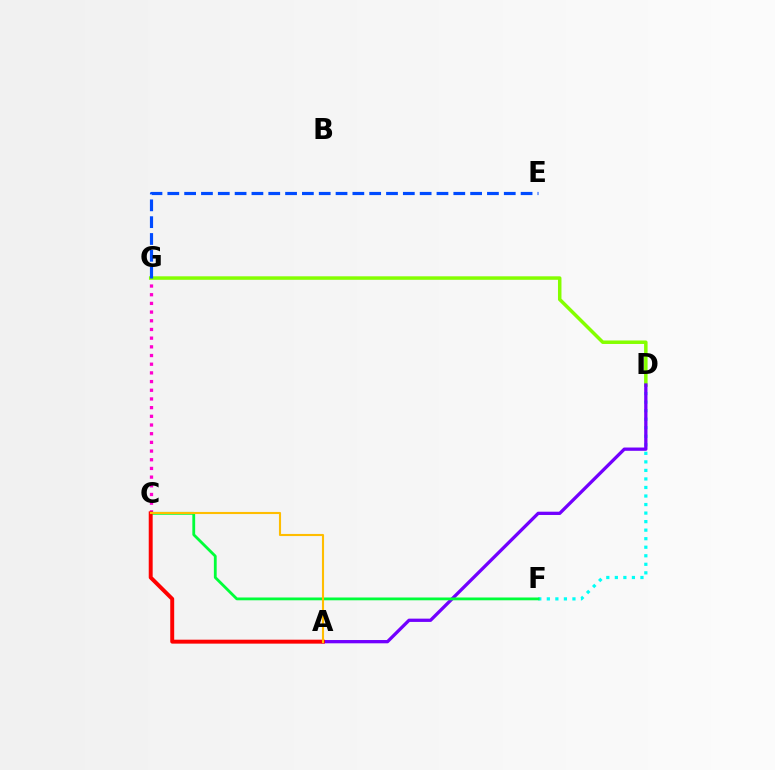{('D', 'F'): [{'color': '#00fff6', 'line_style': 'dotted', 'thickness': 2.32}], ('C', 'G'): [{'color': '#ff00cf', 'line_style': 'dotted', 'thickness': 2.36}], ('D', 'G'): [{'color': '#84ff00', 'line_style': 'solid', 'thickness': 2.51}], ('A', 'D'): [{'color': '#7200ff', 'line_style': 'solid', 'thickness': 2.36}], ('C', 'F'): [{'color': '#00ff39', 'line_style': 'solid', 'thickness': 2.02}], ('A', 'C'): [{'color': '#ff0000', 'line_style': 'solid', 'thickness': 2.84}, {'color': '#ffbd00', 'line_style': 'solid', 'thickness': 1.52}], ('E', 'G'): [{'color': '#004bff', 'line_style': 'dashed', 'thickness': 2.29}]}